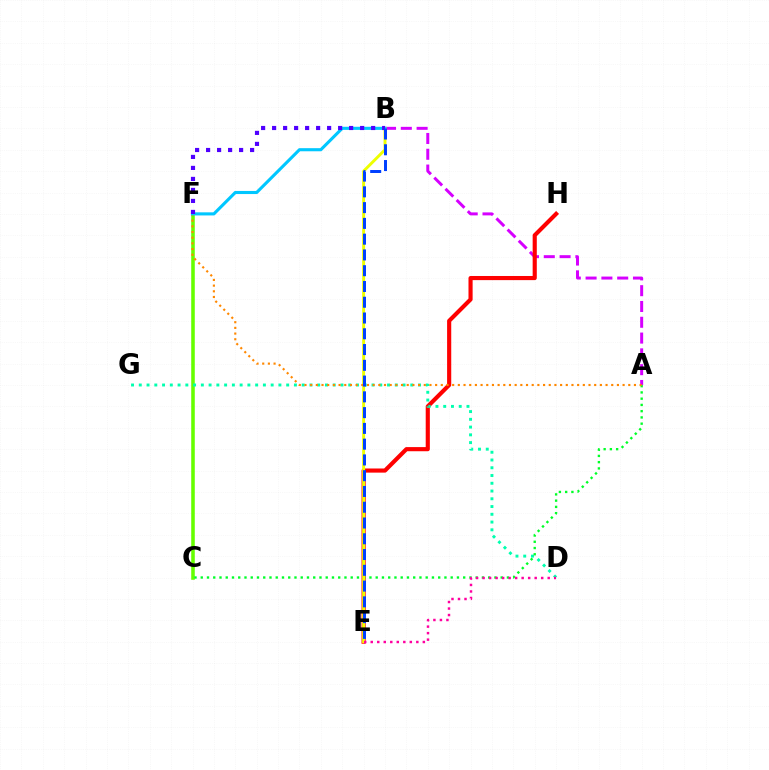{('A', 'B'): [{'color': '#d600ff', 'line_style': 'dashed', 'thickness': 2.15}], ('E', 'H'): [{'color': '#ff0000', 'line_style': 'solid', 'thickness': 2.98}], ('C', 'F'): [{'color': '#66ff00', 'line_style': 'solid', 'thickness': 2.57}], ('D', 'G'): [{'color': '#00ffaf', 'line_style': 'dotted', 'thickness': 2.11}], ('A', 'C'): [{'color': '#00ff27', 'line_style': 'dotted', 'thickness': 1.7}], ('B', 'E'): [{'color': '#eeff00', 'line_style': 'solid', 'thickness': 2.11}, {'color': '#003fff', 'line_style': 'dashed', 'thickness': 2.14}], ('A', 'F'): [{'color': '#ff8800', 'line_style': 'dotted', 'thickness': 1.54}], ('B', 'F'): [{'color': '#00c7ff', 'line_style': 'solid', 'thickness': 2.23}, {'color': '#4f00ff', 'line_style': 'dotted', 'thickness': 2.99}], ('D', 'E'): [{'color': '#ff00a0', 'line_style': 'dotted', 'thickness': 1.77}]}